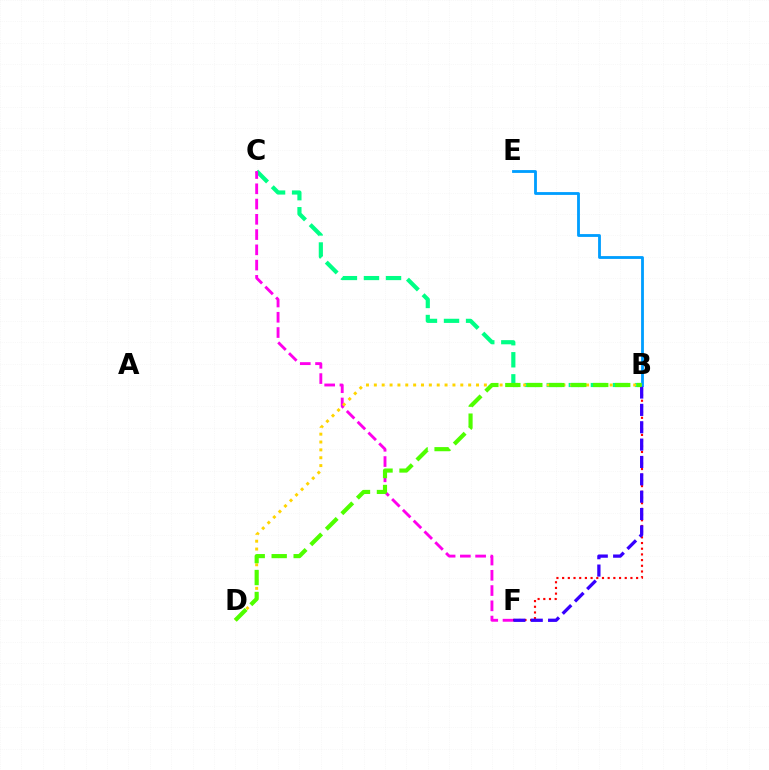{('B', 'C'): [{'color': '#00ff86', 'line_style': 'dashed', 'thickness': 3.0}], ('C', 'F'): [{'color': '#ff00ed', 'line_style': 'dashed', 'thickness': 2.07}], ('B', 'E'): [{'color': '#009eff', 'line_style': 'solid', 'thickness': 2.03}], ('B', 'F'): [{'color': '#ff0000', 'line_style': 'dotted', 'thickness': 1.55}, {'color': '#3700ff', 'line_style': 'dashed', 'thickness': 2.36}], ('B', 'D'): [{'color': '#ffd500', 'line_style': 'dotted', 'thickness': 2.14}, {'color': '#4fff00', 'line_style': 'dashed', 'thickness': 2.98}]}